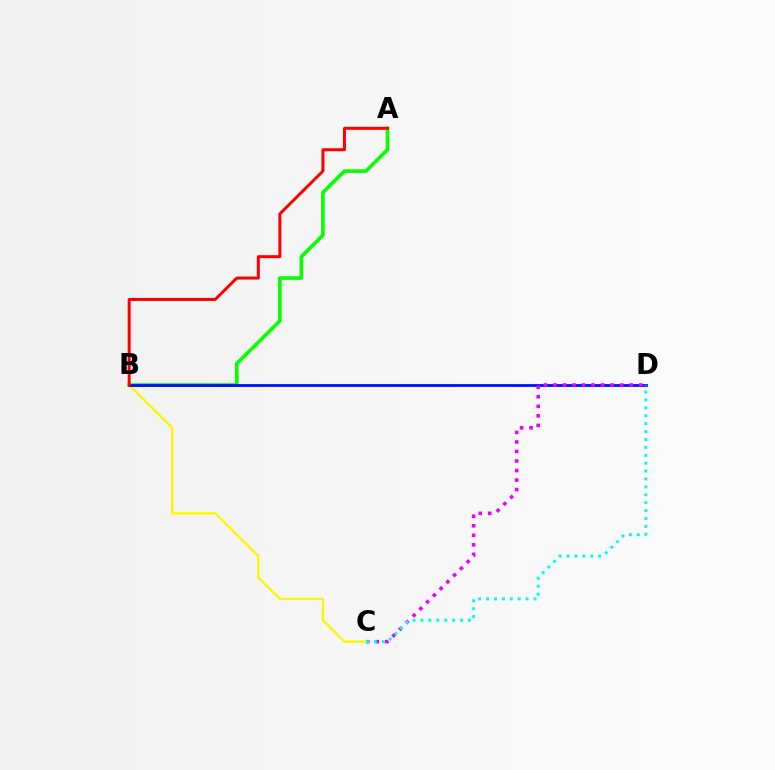{('A', 'B'): [{'color': '#08ff00', 'line_style': 'solid', 'thickness': 2.62}, {'color': '#ff0000', 'line_style': 'solid', 'thickness': 2.15}], ('B', 'C'): [{'color': '#fcf500', 'line_style': 'solid', 'thickness': 1.65}], ('B', 'D'): [{'color': '#0010ff', 'line_style': 'solid', 'thickness': 2.03}], ('C', 'D'): [{'color': '#ee00ff', 'line_style': 'dotted', 'thickness': 2.59}, {'color': '#00fff6', 'line_style': 'dotted', 'thickness': 2.15}]}